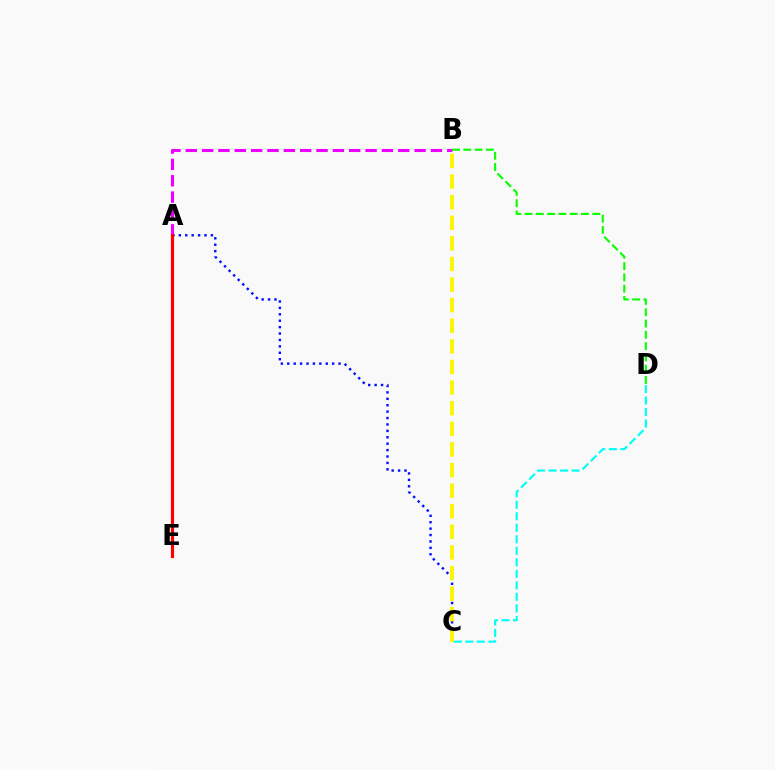{('A', 'C'): [{'color': '#0010ff', 'line_style': 'dotted', 'thickness': 1.74}], ('A', 'B'): [{'color': '#ee00ff', 'line_style': 'dashed', 'thickness': 2.22}], ('A', 'E'): [{'color': '#ff0000', 'line_style': 'solid', 'thickness': 2.26}], ('B', 'D'): [{'color': '#08ff00', 'line_style': 'dashed', 'thickness': 1.53}], ('C', 'D'): [{'color': '#00fff6', 'line_style': 'dashed', 'thickness': 1.56}], ('B', 'C'): [{'color': '#fcf500', 'line_style': 'dashed', 'thickness': 2.8}]}